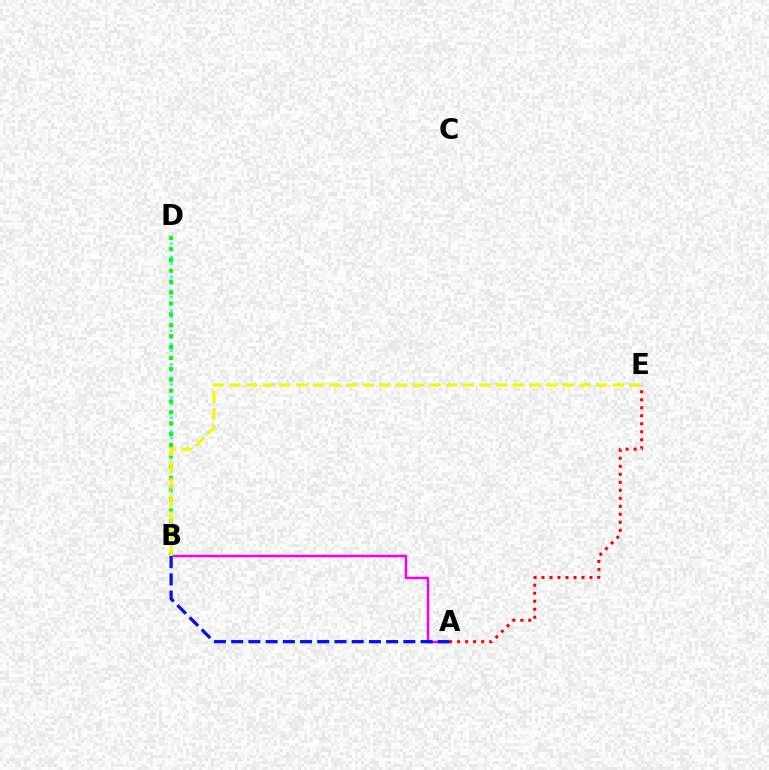{('B', 'D'): [{'color': '#00fff6', 'line_style': 'dotted', 'thickness': 1.82}, {'color': '#08ff00', 'line_style': 'dotted', 'thickness': 2.96}], ('A', 'B'): [{'color': '#ee00ff', 'line_style': 'solid', 'thickness': 1.78}, {'color': '#0010ff', 'line_style': 'dashed', 'thickness': 2.34}], ('A', 'E'): [{'color': '#ff0000', 'line_style': 'dotted', 'thickness': 2.17}], ('B', 'E'): [{'color': '#fcf500', 'line_style': 'dashed', 'thickness': 2.26}]}